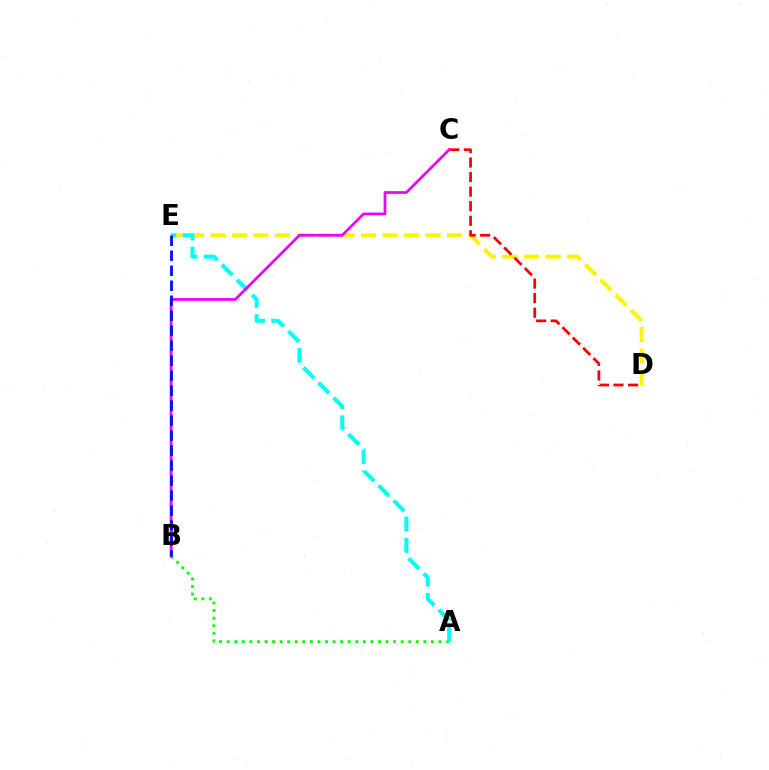{('D', 'E'): [{'color': '#fcf500', 'line_style': 'dashed', 'thickness': 2.92}], ('A', 'B'): [{'color': '#08ff00', 'line_style': 'dotted', 'thickness': 2.06}], ('C', 'D'): [{'color': '#ff0000', 'line_style': 'dashed', 'thickness': 1.98}], ('A', 'E'): [{'color': '#00fff6', 'line_style': 'dashed', 'thickness': 2.89}], ('B', 'C'): [{'color': '#ee00ff', 'line_style': 'solid', 'thickness': 1.98}], ('B', 'E'): [{'color': '#0010ff', 'line_style': 'dashed', 'thickness': 2.04}]}